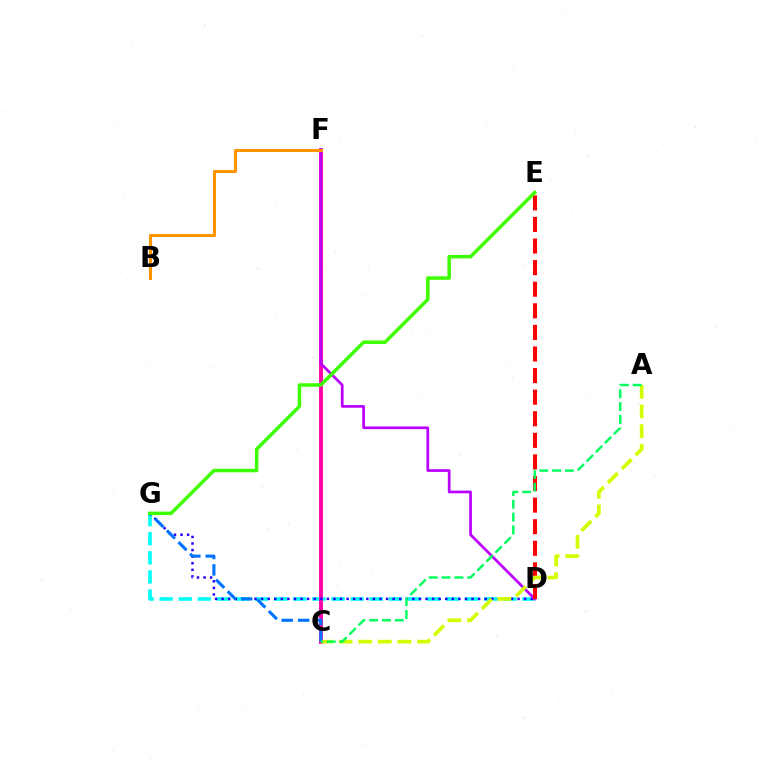{('D', 'G'): [{'color': '#00fff6', 'line_style': 'dashed', 'thickness': 2.59}, {'color': '#2500ff', 'line_style': 'dotted', 'thickness': 1.79}], ('C', 'F'): [{'color': '#ff00ac', 'line_style': 'solid', 'thickness': 2.77}], ('D', 'F'): [{'color': '#b900ff', 'line_style': 'solid', 'thickness': 1.95}], ('D', 'E'): [{'color': '#ff0000', 'line_style': 'dashed', 'thickness': 2.93}], ('A', 'C'): [{'color': '#d1ff00', 'line_style': 'dashed', 'thickness': 2.66}, {'color': '#00ff5c', 'line_style': 'dashed', 'thickness': 1.74}], ('C', 'G'): [{'color': '#0074ff', 'line_style': 'dashed', 'thickness': 2.23}], ('E', 'G'): [{'color': '#3dff00', 'line_style': 'solid', 'thickness': 2.51}], ('B', 'F'): [{'color': '#ff9400', 'line_style': 'solid', 'thickness': 2.2}]}